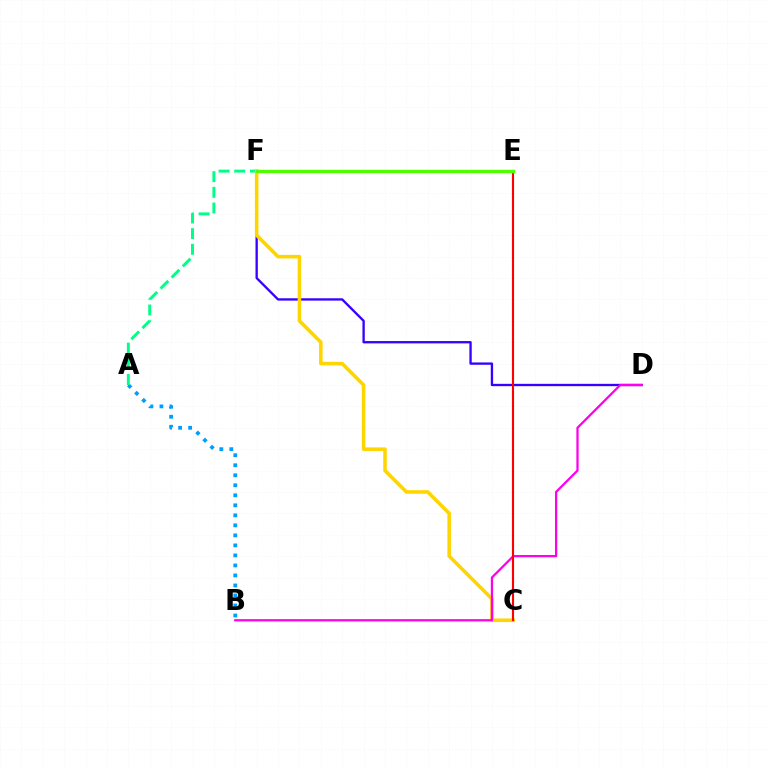{('A', 'B'): [{'color': '#009eff', 'line_style': 'dotted', 'thickness': 2.72}], ('A', 'F'): [{'color': '#00ff86', 'line_style': 'dashed', 'thickness': 2.13}], ('D', 'F'): [{'color': '#3700ff', 'line_style': 'solid', 'thickness': 1.68}], ('C', 'F'): [{'color': '#ffd500', 'line_style': 'solid', 'thickness': 2.57}], ('B', 'D'): [{'color': '#ff00ed', 'line_style': 'solid', 'thickness': 1.62}], ('C', 'E'): [{'color': '#ff0000', 'line_style': 'solid', 'thickness': 1.54}], ('E', 'F'): [{'color': '#4fff00', 'line_style': 'solid', 'thickness': 2.42}]}